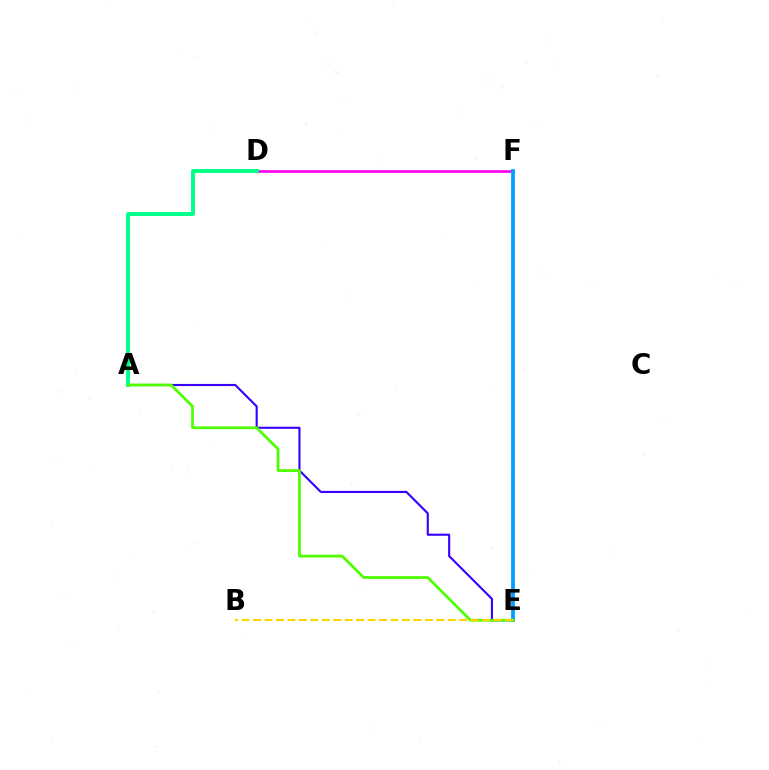{('E', 'F'): [{'color': '#ff0000', 'line_style': 'dotted', 'thickness': 1.51}, {'color': '#009eff', 'line_style': 'solid', 'thickness': 2.7}], ('A', 'E'): [{'color': '#3700ff', 'line_style': 'solid', 'thickness': 1.53}, {'color': '#4fff00', 'line_style': 'solid', 'thickness': 1.99}], ('D', 'F'): [{'color': '#ff00ed', 'line_style': 'solid', 'thickness': 1.89}], ('A', 'D'): [{'color': '#00ff86', 'line_style': 'solid', 'thickness': 2.82}], ('B', 'E'): [{'color': '#ffd500', 'line_style': 'dashed', 'thickness': 1.56}]}